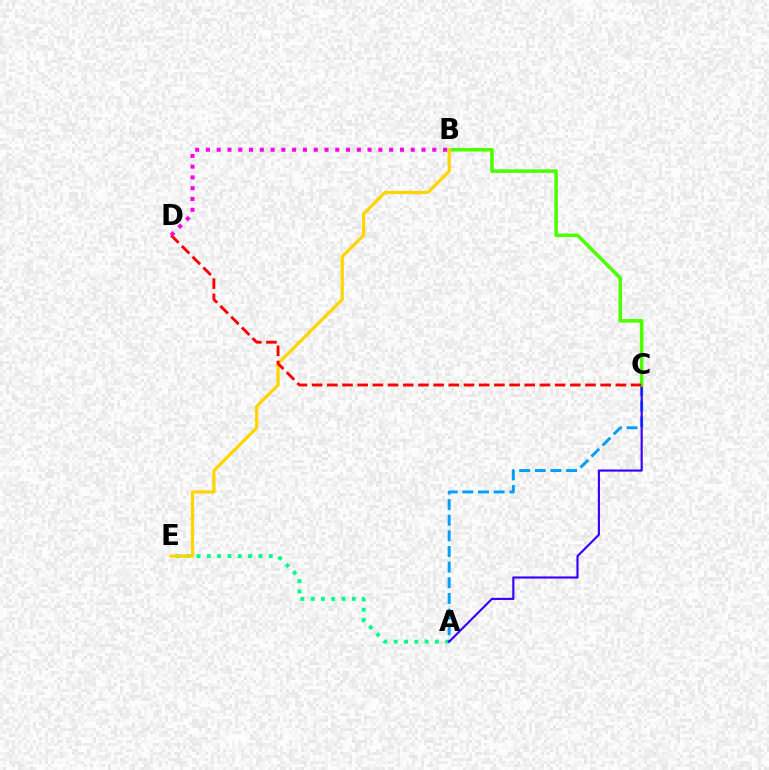{('A', 'E'): [{'color': '#00ff86', 'line_style': 'dotted', 'thickness': 2.8}], ('A', 'C'): [{'color': '#009eff', 'line_style': 'dashed', 'thickness': 2.12}, {'color': '#3700ff', 'line_style': 'solid', 'thickness': 1.55}], ('B', 'C'): [{'color': '#4fff00', 'line_style': 'solid', 'thickness': 2.57}], ('B', 'E'): [{'color': '#ffd500', 'line_style': 'solid', 'thickness': 2.32}], ('C', 'D'): [{'color': '#ff0000', 'line_style': 'dashed', 'thickness': 2.06}], ('B', 'D'): [{'color': '#ff00ed', 'line_style': 'dotted', 'thickness': 2.93}]}